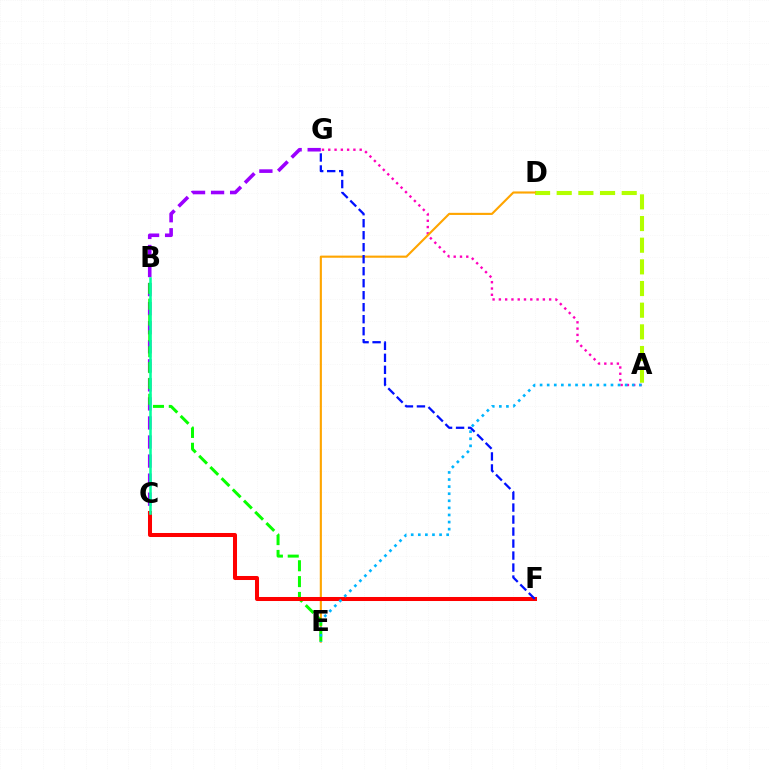{('A', 'D'): [{'color': '#b3ff00', 'line_style': 'dashed', 'thickness': 2.94}], ('A', 'G'): [{'color': '#ff00bd', 'line_style': 'dotted', 'thickness': 1.71}], ('D', 'E'): [{'color': '#ffa500', 'line_style': 'solid', 'thickness': 1.53}], ('C', 'G'): [{'color': '#9b00ff', 'line_style': 'dashed', 'thickness': 2.59}], ('B', 'E'): [{'color': '#08ff00', 'line_style': 'dashed', 'thickness': 2.15}], ('C', 'F'): [{'color': '#ff0000', 'line_style': 'solid', 'thickness': 2.9}], ('B', 'C'): [{'color': '#00ff9d', 'line_style': 'solid', 'thickness': 1.83}], ('A', 'E'): [{'color': '#00b5ff', 'line_style': 'dotted', 'thickness': 1.93}], ('F', 'G'): [{'color': '#0010ff', 'line_style': 'dashed', 'thickness': 1.63}]}